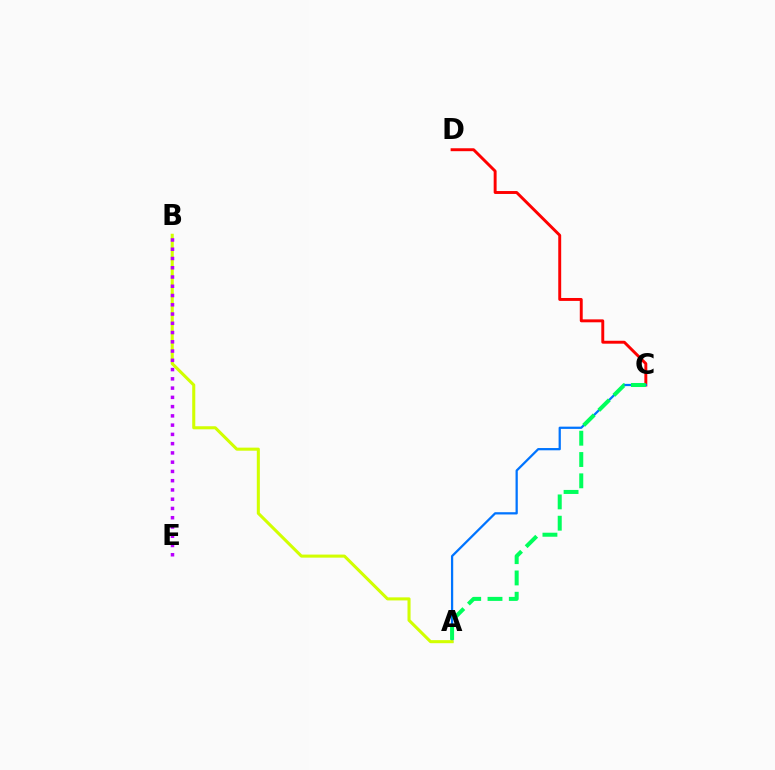{('C', 'D'): [{'color': '#ff0000', 'line_style': 'solid', 'thickness': 2.11}], ('A', 'C'): [{'color': '#0074ff', 'line_style': 'solid', 'thickness': 1.62}, {'color': '#00ff5c', 'line_style': 'dashed', 'thickness': 2.89}], ('A', 'B'): [{'color': '#d1ff00', 'line_style': 'solid', 'thickness': 2.2}], ('B', 'E'): [{'color': '#b900ff', 'line_style': 'dotted', 'thickness': 2.52}]}